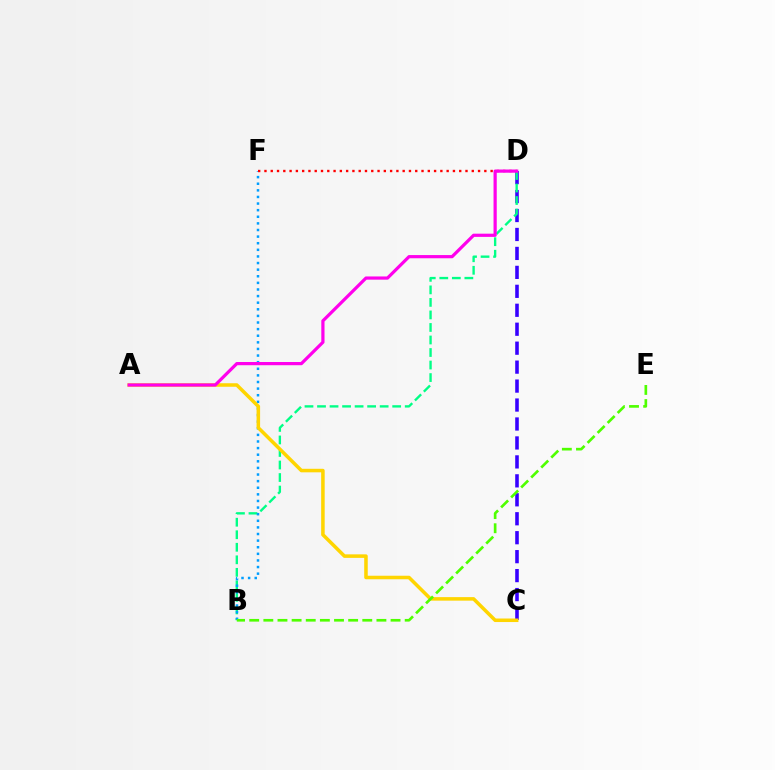{('C', 'D'): [{'color': '#3700ff', 'line_style': 'dashed', 'thickness': 2.57}], ('B', 'D'): [{'color': '#00ff86', 'line_style': 'dashed', 'thickness': 1.7}], ('B', 'F'): [{'color': '#009eff', 'line_style': 'dotted', 'thickness': 1.8}], ('A', 'C'): [{'color': '#ffd500', 'line_style': 'solid', 'thickness': 2.54}], ('B', 'E'): [{'color': '#4fff00', 'line_style': 'dashed', 'thickness': 1.92}], ('D', 'F'): [{'color': '#ff0000', 'line_style': 'dotted', 'thickness': 1.71}], ('A', 'D'): [{'color': '#ff00ed', 'line_style': 'solid', 'thickness': 2.31}]}